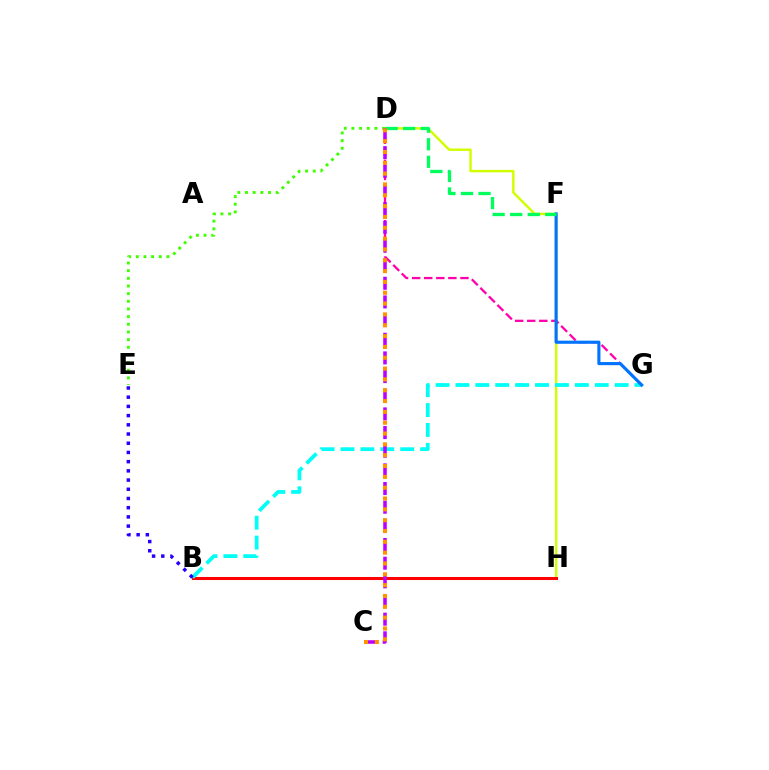{('D', 'H'): [{'color': '#d1ff00', 'line_style': 'solid', 'thickness': 1.76}], ('D', 'E'): [{'color': '#3dff00', 'line_style': 'dotted', 'thickness': 2.08}], ('B', 'H'): [{'color': '#ff0000', 'line_style': 'solid', 'thickness': 2.18}], ('D', 'G'): [{'color': '#ff00ac', 'line_style': 'dashed', 'thickness': 1.64}], ('B', 'G'): [{'color': '#00fff6', 'line_style': 'dashed', 'thickness': 2.7}], ('F', 'G'): [{'color': '#0074ff', 'line_style': 'solid', 'thickness': 2.25}], ('B', 'E'): [{'color': '#2500ff', 'line_style': 'dotted', 'thickness': 2.5}], ('D', 'F'): [{'color': '#00ff5c', 'line_style': 'dashed', 'thickness': 2.38}], ('C', 'D'): [{'color': '#b900ff', 'line_style': 'dashed', 'thickness': 2.54}, {'color': '#ff9400', 'line_style': 'dotted', 'thickness': 2.94}]}